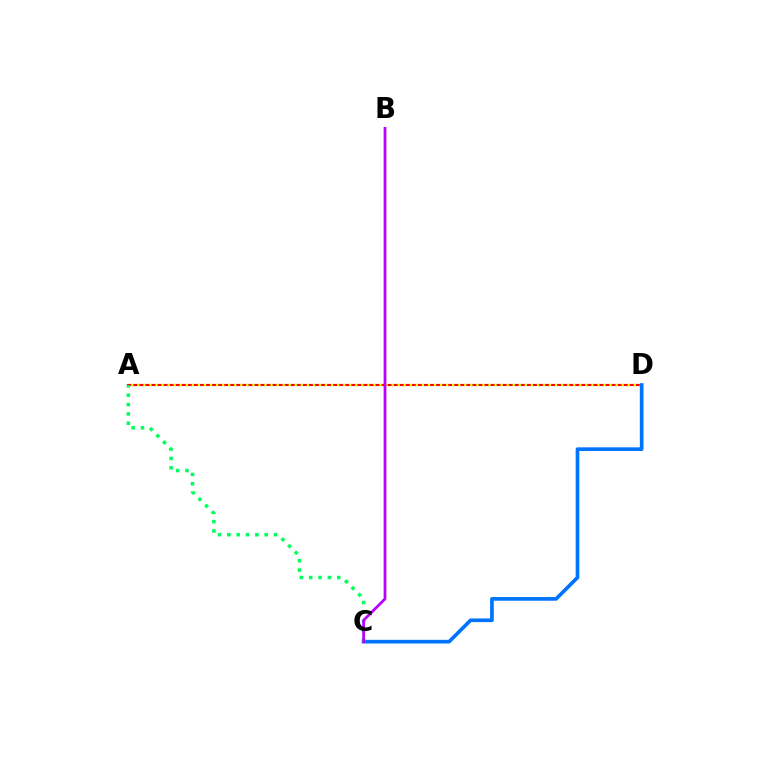{('A', 'D'): [{'color': '#ff0000', 'line_style': 'solid', 'thickness': 1.54}, {'color': '#d1ff00', 'line_style': 'dotted', 'thickness': 1.64}], ('C', 'D'): [{'color': '#0074ff', 'line_style': 'solid', 'thickness': 2.65}], ('A', 'C'): [{'color': '#00ff5c', 'line_style': 'dotted', 'thickness': 2.54}], ('B', 'C'): [{'color': '#b900ff', 'line_style': 'solid', 'thickness': 1.98}]}